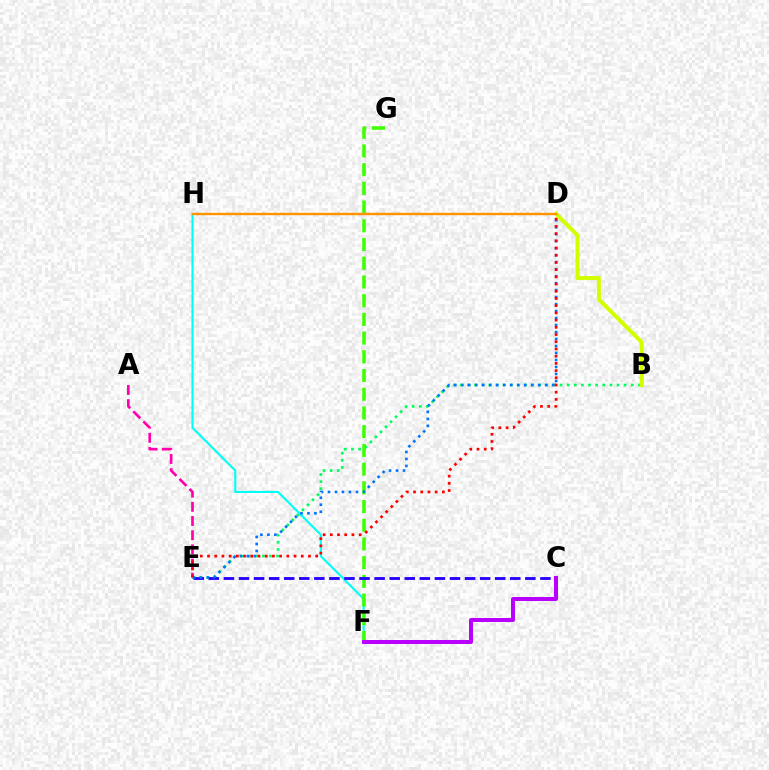{('B', 'E'): [{'color': '#00ff5c', 'line_style': 'dotted', 'thickness': 1.94}], ('F', 'H'): [{'color': '#00fff6', 'line_style': 'solid', 'thickness': 1.52}], ('A', 'E'): [{'color': '#ff00ac', 'line_style': 'dashed', 'thickness': 1.93}], ('B', 'D'): [{'color': '#d1ff00', 'line_style': 'solid', 'thickness': 2.89}], ('F', 'G'): [{'color': '#3dff00', 'line_style': 'dashed', 'thickness': 2.54}], ('C', 'E'): [{'color': '#2500ff', 'line_style': 'dashed', 'thickness': 2.05}], ('D', 'E'): [{'color': '#0074ff', 'line_style': 'dotted', 'thickness': 1.9}, {'color': '#ff0000', 'line_style': 'dotted', 'thickness': 1.96}], ('C', 'F'): [{'color': '#b900ff', 'line_style': 'solid', 'thickness': 2.86}], ('D', 'H'): [{'color': '#ff9400', 'line_style': 'solid', 'thickness': 1.73}]}